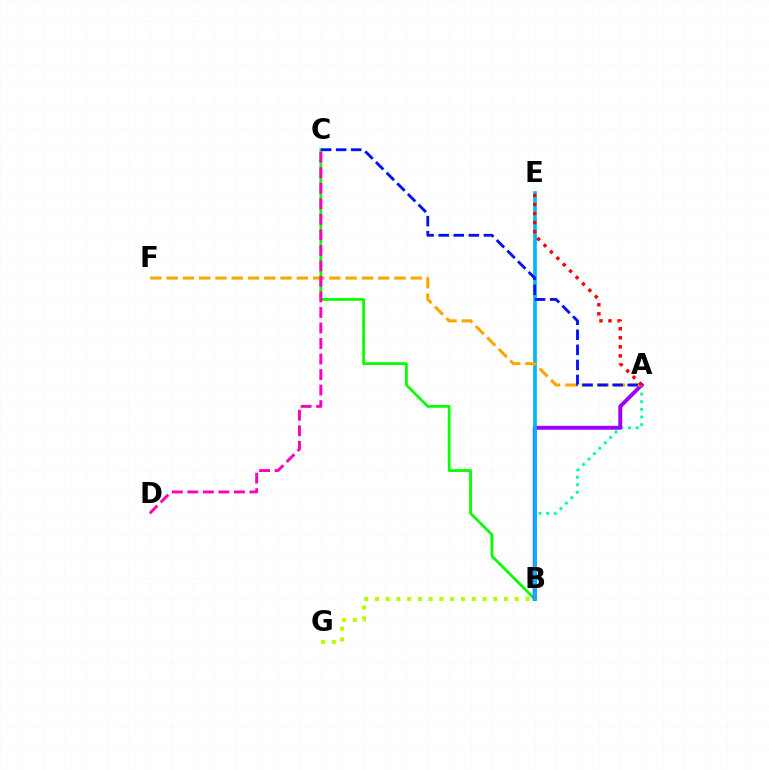{('B', 'C'): [{'color': '#08ff00', 'line_style': 'solid', 'thickness': 2.0}], ('A', 'B'): [{'color': '#00ff9d', 'line_style': 'dotted', 'thickness': 2.08}, {'color': '#9b00ff', 'line_style': 'solid', 'thickness': 2.82}], ('B', 'G'): [{'color': '#b3ff00', 'line_style': 'dotted', 'thickness': 2.92}], ('B', 'E'): [{'color': '#00b5ff', 'line_style': 'solid', 'thickness': 2.61}], ('A', 'F'): [{'color': '#ffa500', 'line_style': 'dashed', 'thickness': 2.21}], ('A', 'C'): [{'color': '#0010ff', 'line_style': 'dashed', 'thickness': 2.05}], ('C', 'D'): [{'color': '#ff00bd', 'line_style': 'dashed', 'thickness': 2.11}], ('A', 'E'): [{'color': '#ff0000', 'line_style': 'dotted', 'thickness': 2.46}]}